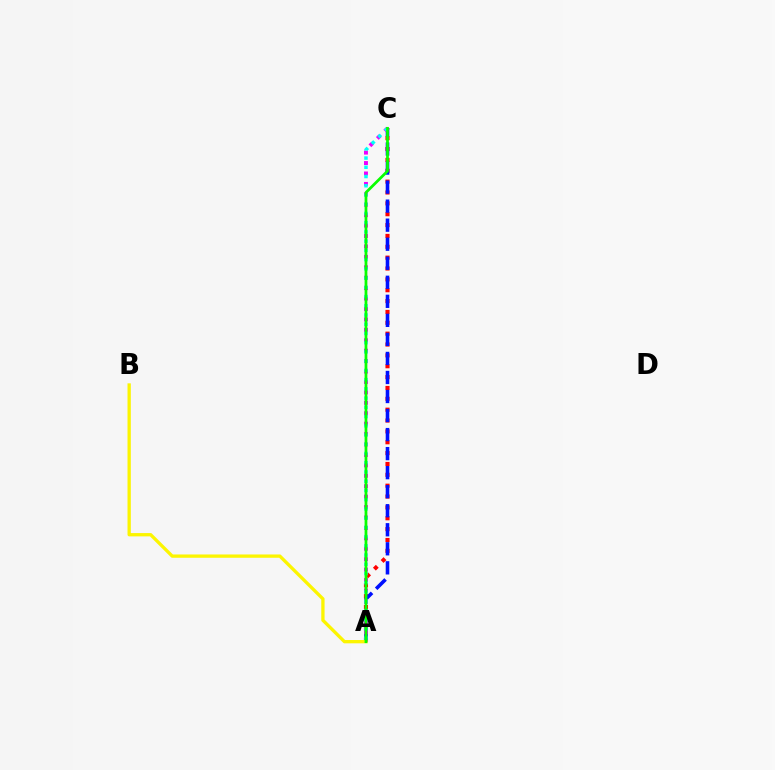{('A', 'C'): [{'color': '#ff0000', 'line_style': 'dotted', 'thickness': 2.95}, {'color': '#0010ff', 'line_style': 'dashed', 'thickness': 2.59}, {'color': '#ee00ff', 'line_style': 'dotted', 'thickness': 2.83}, {'color': '#00fff6', 'line_style': 'dotted', 'thickness': 2.51}, {'color': '#08ff00', 'line_style': 'solid', 'thickness': 1.99}], ('A', 'B'): [{'color': '#fcf500', 'line_style': 'solid', 'thickness': 2.38}]}